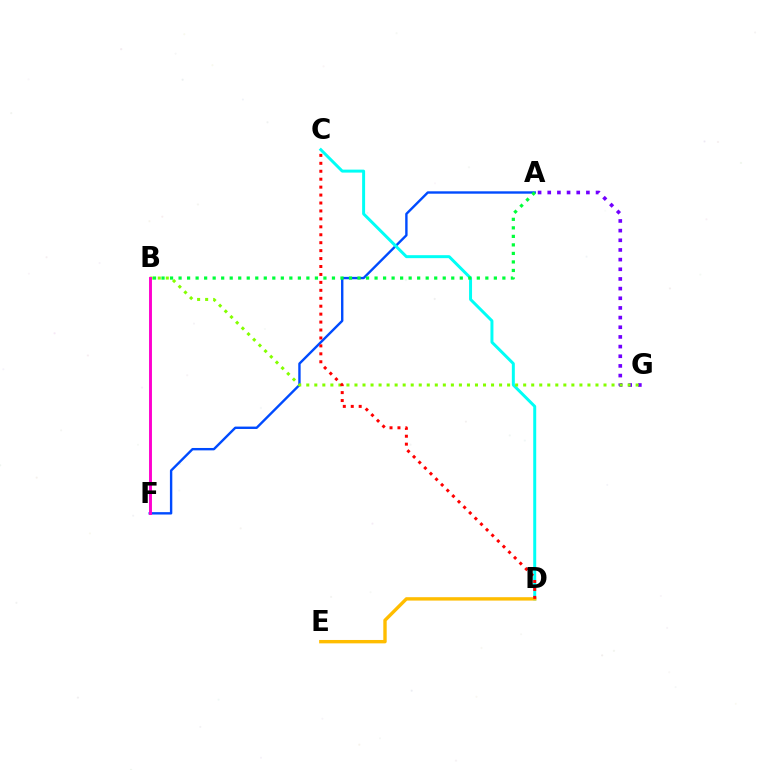{('A', 'F'): [{'color': '#004bff', 'line_style': 'solid', 'thickness': 1.72}], ('C', 'D'): [{'color': '#00fff6', 'line_style': 'solid', 'thickness': 2.14}, {'color': '#ff0000', 'line_style': 'dotted', 'thickness': 2.16}], ('A', 'G'): [{'color': '#7200ff', 'line_style': 'dotted', 'thickness': 2.63}], ('B', 'G'): [{'color': '#84ff00', 'line_style': 'dotted', 'thickness': 2.18}], ('D', 'E'): [{'color': '#ffbd00', 'line_style': 'solid', 'thickness': 2.44}], ('A', 'B'): [{'color': '#00ff39', 'line_style': 'dotted', 'thickness': 2.32}], ('B', 'F'): [{'color': '#ff00cf', 'line_style': 'solid', 'thickness': 2.1}]}